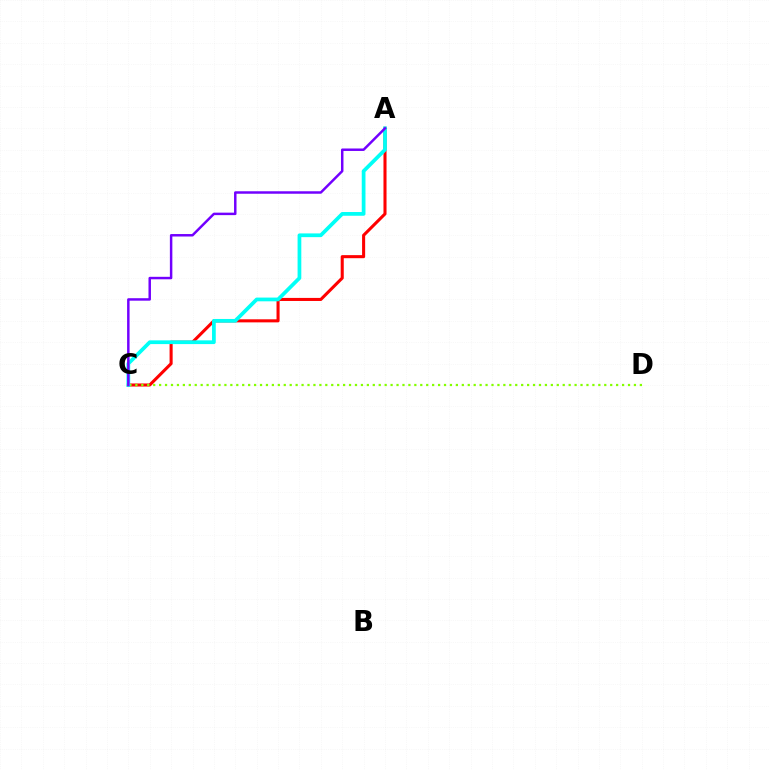{('A', 'C'): [{'color': '#ff0000', 'line_style': 'solid', 'thickness': 2.21}, {'color': '#00fff6', 'line_style': 'solid', 'thickness': 2.69}, {'color': '#7200ff', 'line_style': 'solid', 'thickness': 1.78}], ('C', 'D'): [{'color': '#84ff00', 'line_style': 'dotted', 'thickness': 1.61}]}